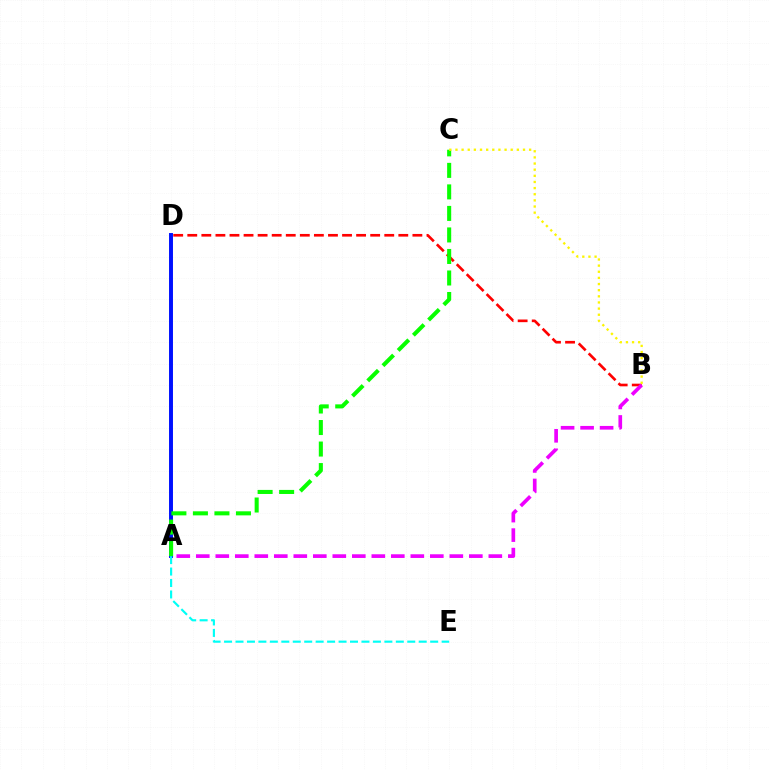{('B', 'D'): [{'color': '#ff0000', 'line_style': 'dashed', 'thickness': 1.91}], ('A', 'D'): [{'color': '#0010ff', 'line_style': 'solid', 'thickness': 2.83}], ('A', 'E'): [{'color': '#00fff6', 'line_style': 'dashed', 'thickness': 1.56}], ('A', 'C'): [{'color': '#08ff00', 'line_style': 'dashed', 'thickness': 2.92}], ('B', 'C'): [{'color': '#fcf500', 'line_style': 'dotted', 'thickness': 1.67}], ('A', 'B'): [{'color': '#ee00ff', 'line_style': 'dashed', 'thickness': 2.65}]}